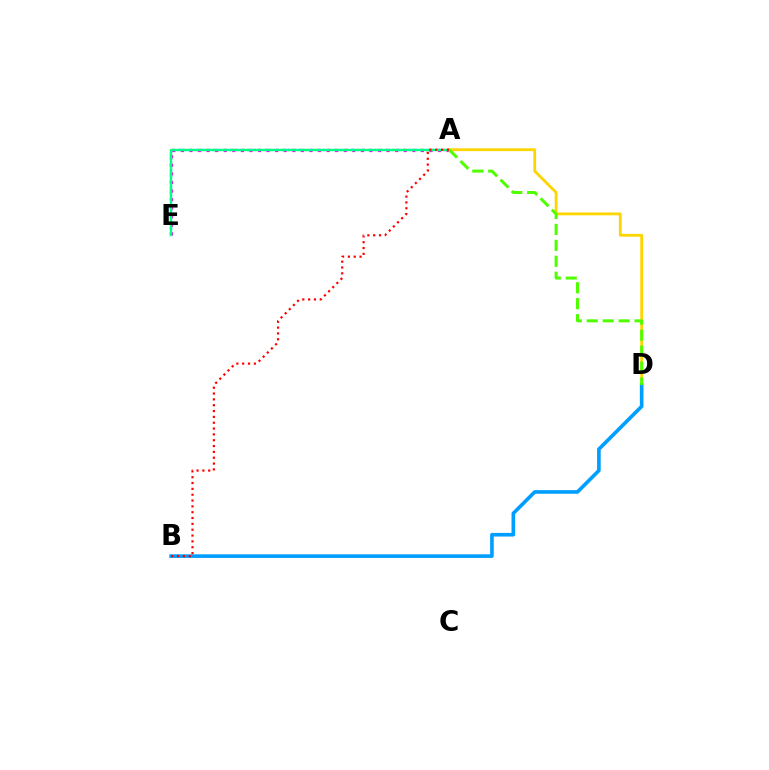{('A', 'E'): [{'color': '#ff00ed', 'line_style': 'dotted', 'thickness': 2.33}, {'color': '#3700ff', 'line_style': 'dotted', 'thickness': 1.57}, {'color': '#00ff86', 'line_style': 'solid', 'thickness': 1.72}], ('A', 'D'): [{'color': '#ffd500', 'line_style': 'solid', 'thickness': 2.03}, {'color': '#4fff00', 'line_style': 'dashed', 'thickness': 2.17}], ('B', 'D'): [{'color': '#009eff', 'line_style': 'solid', 'thickness': 2.61}], ('A', 'B'): [{'color': '#ff0000', 'line_style': 'dotted', 'thickness': 1.59}]}